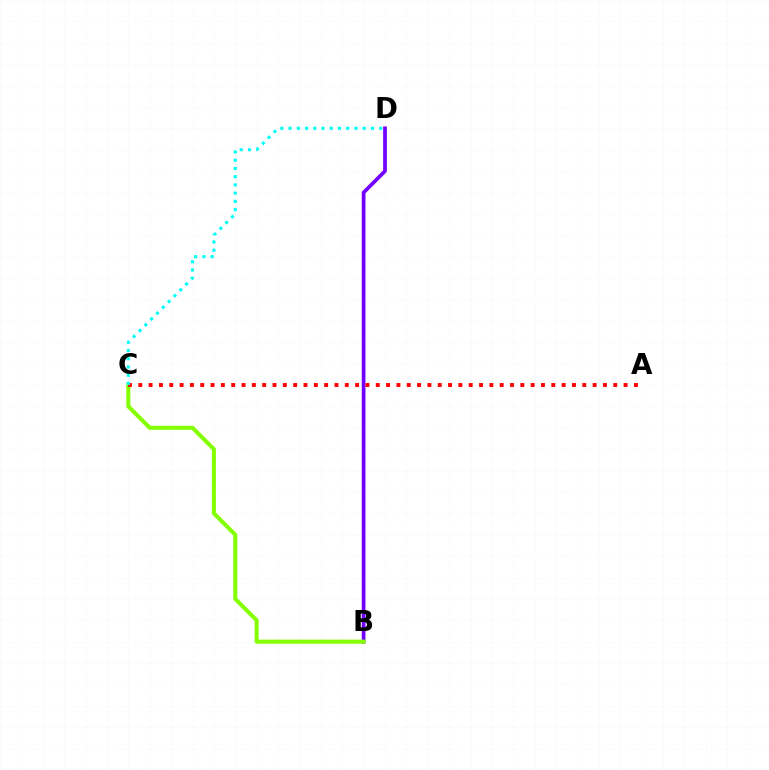{('B', 'D'): [{'color': '#7200ff', 'line_style': 'solid', 'thickness': 2.68}], ('B', 'C'): [{'color': '#84ff00', 'line_style': 'solid', 'thickness': 2.92}], ('A', 'C'): [{'color': '#ff0000', 'line_style': 'dotted', 'thickness': 2.81}], ('C', 'D'): [{'color': '#00fff6', 'line_style': 'dotted', 'thickness': 2.24}]}